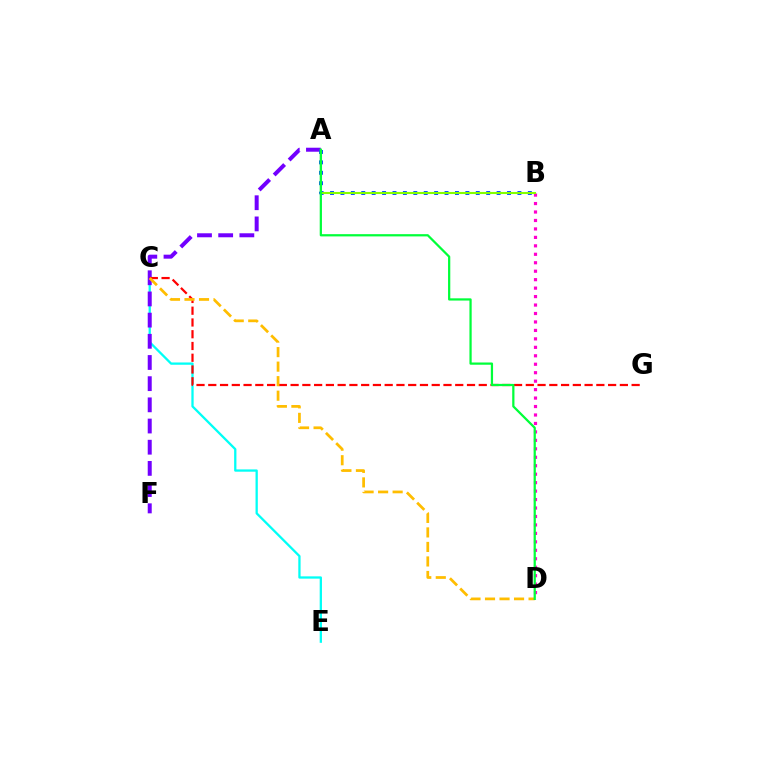{('C', 'E'): [{'color': '#00fff6', 'line_style': 'solid', 'thickness': 1.65}], ('A', 'F'): [{'color': '#7200ff', 'line_style': 'dashed', 'thickness': 2.88}], ('C', 'G'): [{'color': '#ff0000', 'line_style': 'dashed', 'thickness': 1.6}], ('C', 'D'): [{'color': '#ffbd00', 'line_style': 'dashed', 'thickness': 1.97}], ('A', 'B'): [{'color': '#004bff', 'line_style': 'dotted', 'thickness': 2.83}, {'color': '#84ff00', 'line_style': 'solid', 'thickness': 1.5}], ('B', 'D'): [{'color': '#ff00cf', 'line_style': 'dotted', 'thickness': 2.3}], ('A', 'D'): [{'color': '#00ff39', 'line_style': 'solid', 'thickness': 1.61}]}